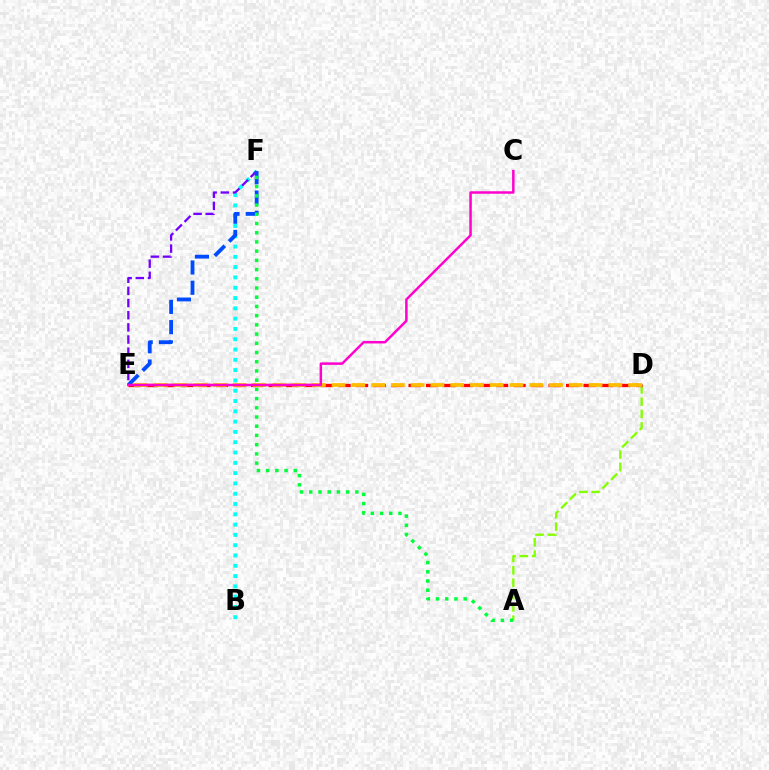{('B', 'F'): [{'color': '#00fff6', 'line_style': 'dotted', 'thickness': 2.8}], ('A', 'D'): [{'color': '#84ff00', 'line_style': 'dashed', 'thickness': 1.68}], ('D', 'E'): [{'color': '#ff0000', 'line_style': 'dashed', 'thickness': 2.38}, {'color': '#ffbd00', 'line_style': 'dashed', 'thickness': 2.69}], ('E', 'F'): [{'color': '#7200ff', 'line_style': 'dashed', 'thickness': 1.65}, {'color': '#004bff', 'line_style': 'dashed', 'thickness': 2.75}], ('C', 'E'): [{'color': '#ff00cf', 'line_style': 'solid', 'thickness': 1.79}], ('A', 'F'): [{'color': '#00ff39', 'line_style': 'dotted', 'thickness': 2.5}]}